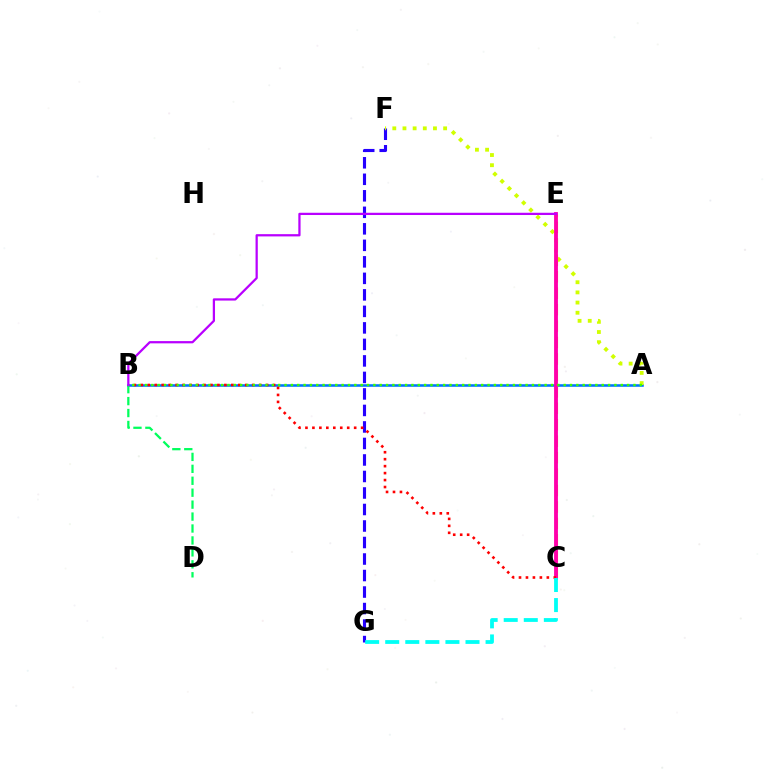{('A', 'B'): [{'color': '#0074ff', 'line_style': 'solid', 'thickness': 1.85}, {'color': '#3dff00', 'line_style': 'dotted', 'thickness': 1.72}], ('F', 'G'): [{'color': '#2500ff', 'line_style': 'dashed', 'thickness': 2.24}], ('C', 'E'): [{'color': '#ff9400', 'line_style': 'dashed', 'thickness': 2.23}, {'color': '#ff00ac', 'line_style': 'solid', 'thickness': 2.76}], ('A', 'F'): [{'color': '#d1ff00', 'line_style': 'dotted', 'thickness': 2.76}], ('B', 'C'): [{'color': '#ff0000', 'line_style': 'dotted', 'thickness': 1.89}], ('B', 'D'): [{'color': '#00ff5c', 'line_style': 'dashed', 'thickness': 1.62}], ('C', 'G'): [{'color': '#00fff6', 'line_style': 'dashed', 'thickness': 2.73}], ('B', 'E'): [{'color': '#b900ff', 'line_style': 'solid', 'thickness': 1.62}]}